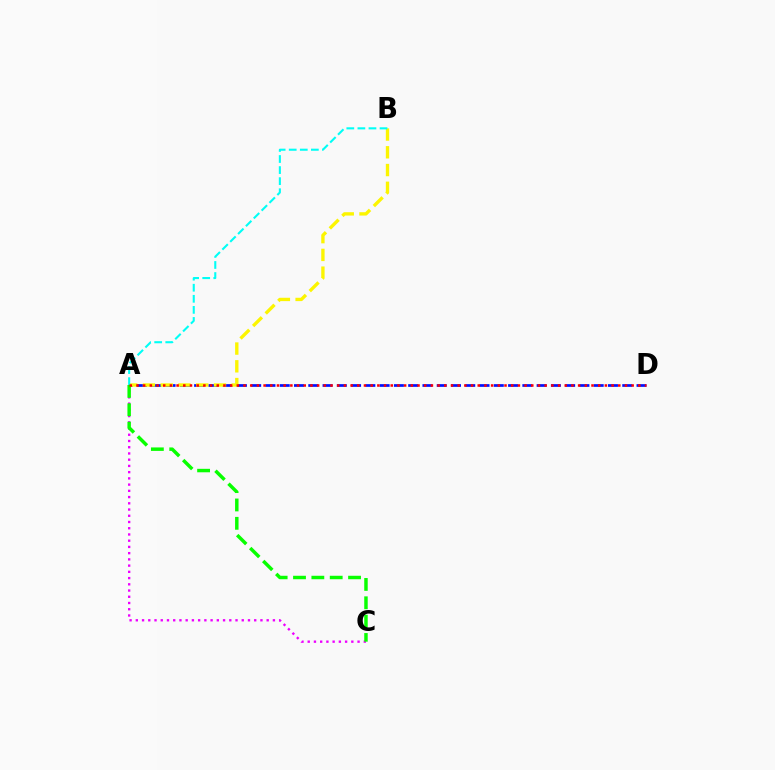{('A', 'C'): [{'color': '#ee00ff', 'line_style': 'dotted', 'thickness': 1.69}, {'color': '#08ff00', 'line_style': 'dashed', 'thickness': 2.49}], ('A', 'D'): [{'color': '#0010ff', 'line_style': 'dashed', 'thickness': 1.94}, {'color': '#ff0000', 'line_style': 'dotted', 'thickness': 1.82}], ('A', 'B'): [{'color': '#fcf500', 'line_style': 'dashed', 'thickness': 2.41}, {'color': '#00fff6', 'line_style': 'dashed', 'thickness': 1.5}]}